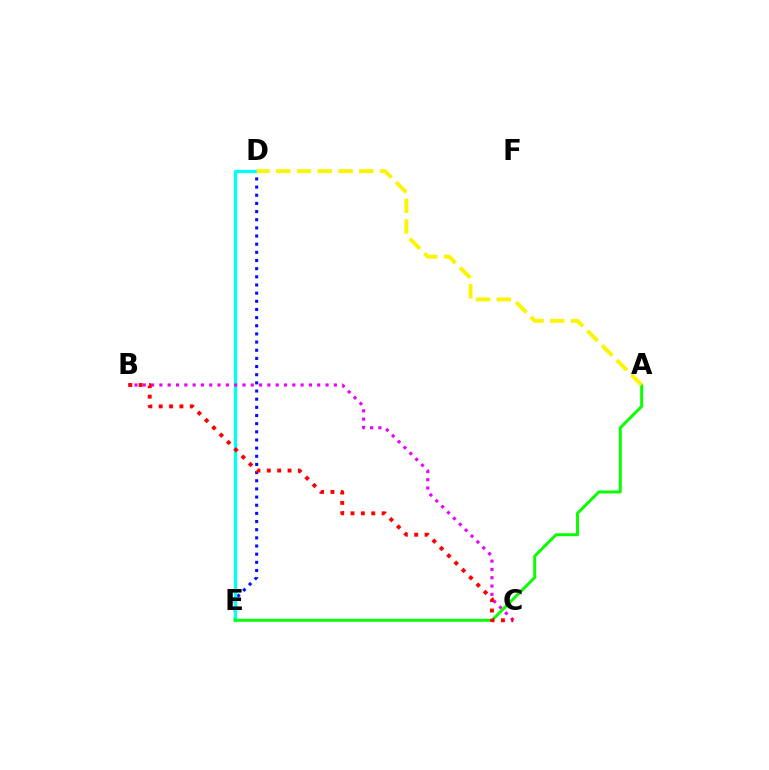{('D', 'E'): [{'color': '#0010ff', 'line_style': 'dotted', 'thickness': 2.22}, {'color': '#00fff6', 'line_style': 'solid', 'thickness': 2.37}], ('B', 'C'): [{'color': '#ee00ff', 'line_style': 'dotted', 'thickness': 2.26}, {'color': '#ff0000', 'line_style': 'dotted', 'thickness': 2.81}], ('A', 'E'): [{'color': '#08ff00', 'line_style': 'solid', 'thickness': 2.13}], ('A', 'D'): [{'color': '#fcf500', 'line_style': 'dashed', 'thickness': 2.82}]}